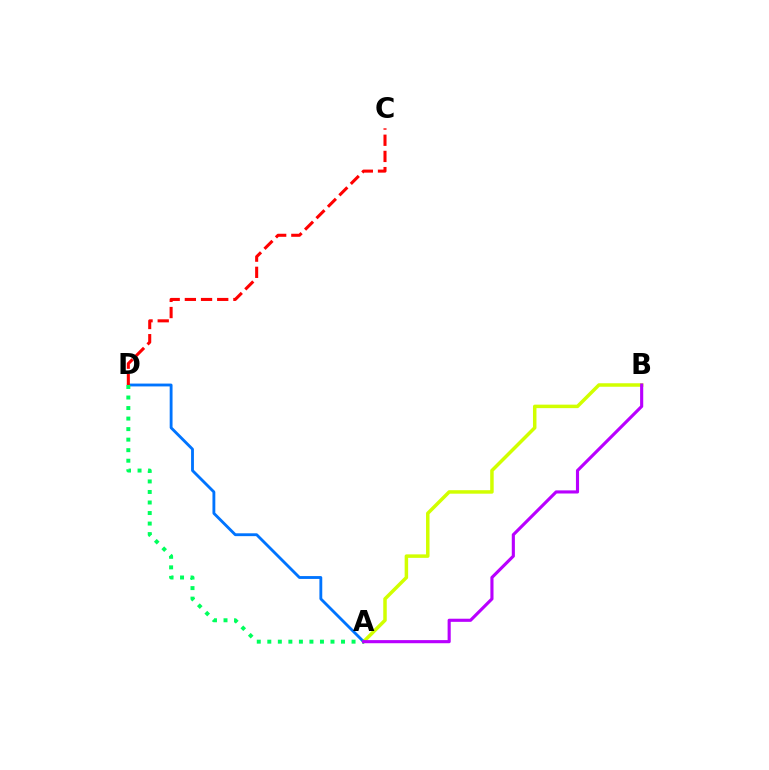{('A', 'B'): [{'color': '#d1ff00', 'line_style': 'solid', 'thickness': 2.51}, {'color': '#b900ff', 'line_style': 'solid', 'thickness': 2.25}], ('A', 'D'): [{'color': '#0074ff', 'line_style': 'solid', 'thickness': 2.05}, {'color': '#00ff5c', 'line_style': 'dotted', 'thickness': 2.86}], ('C', 'D'): [{'color': '#ff0000', 'line_style': 'dashed', 'thickness': 2.2}]}